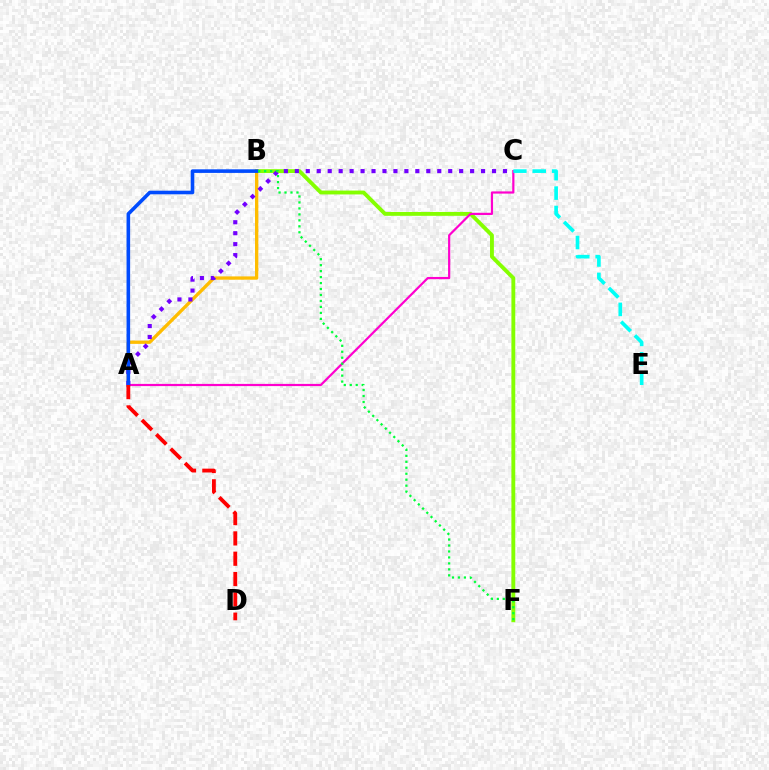{('B', 'F'): [{'color': '#84ff00', 'line_style': 'solid', 'thickness': 2.78}, {'color': '#00ff39', 'line_style': 'dotted', 'thickness': 1.62}], ('A', 'C'): [{'color': '#ff00cf', 'line_style': 'solid', 'thickness': 1.58}, {'color': '#7200ff', 'line_style': 'dotted', 'thickness': 2.98}], ('A', 'B'): [{'color': '#ffbd00', 'line_style': 'solid', 'thickness': 2.38}, {'color': '#004bff', 'line_style': 'solid', 'thickness': 2.59}], ('C', 'E'): [{'color': '#00fff6', 'line_style': 'dashed', 'thickness': 2.64}], ('A', 'D'): [{'color': '#ff0000', 'line_style': 'dashed', 'thickness': 2.76}]}